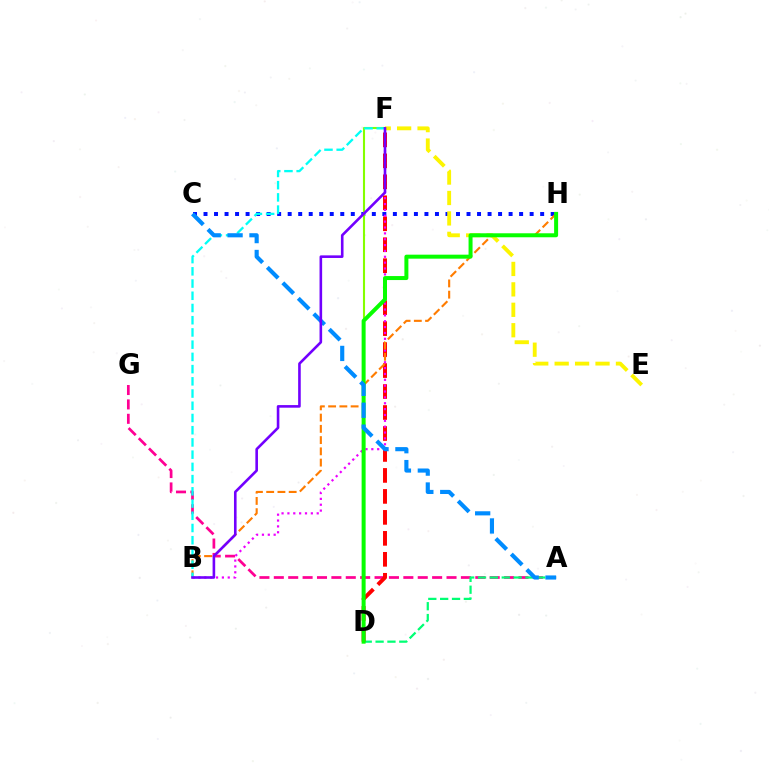{('C', 'H'): [{'color': '#0010ff', 'line_style': 'dotted', 'thickness': 2.86}], ('A', 'G'): [{'color': '#ff0094', 'line_style': 'dashed', 'thickness': 1.96}], ('D', 'F'): [{'color': '#84ff00', 'line_style': 'solid', 'thickness': 1.51}, {'color': '#ff0000', 'line_style': 'dashed', 'thickness': 2.85}], ('A', 'D'): [{'color': '#00ff74', 'line_style': 'dashed', 'thickness': 1.61}], ('B', 'F'): [{'color': '#ee00ff', 'line_style': 'dotted', 'thickness': 1.59}, {'color': '#00fff6', 'line_style': 'dashed', 'thickness': 1.66}, {'color': '#7200ff', 'line_style': 'solid', 'thickness': 1.88}], ('B', 'H'): [{'color': '#ff7c00', 'line_style': 'dashed', 'thickness': 1.53}], ('E', 'F'): [{'color': '#fcf500', 'line_style': 'dashed', 'thickness': 2.78}], ('D', 'H'): [{'color': '#08ff00', 'line_style': 'solid', 'thickness': 2.87}], ('A', 'C'): [{'color': '#008cff', 'line_style': 'dashed', 'thickness': 2.97}]}